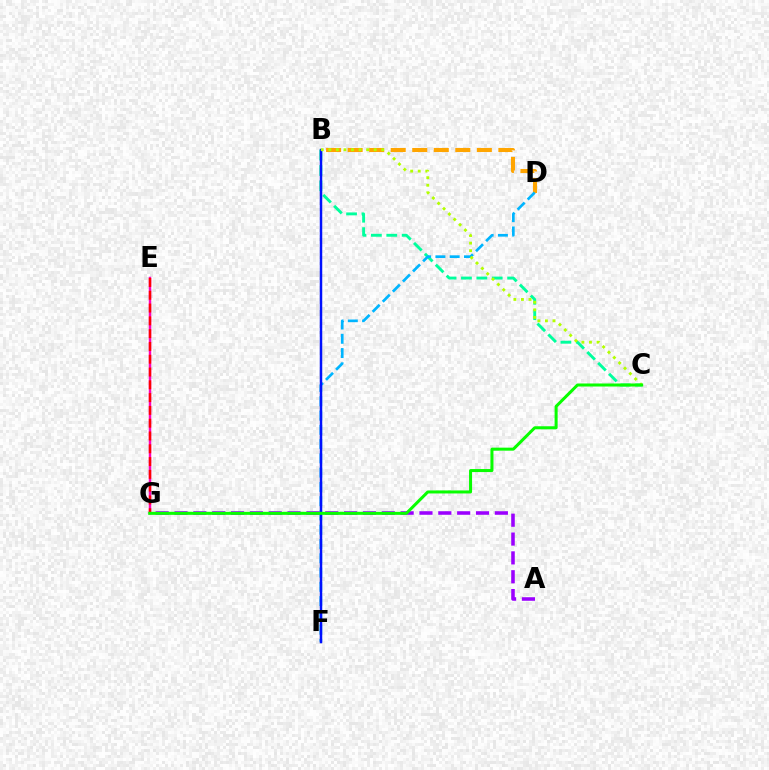{('E', 'G'): [{'color': '#ff00bd', 'line_style': 'solid', 'thickness': 1.77}, {'color': '#ff0000', 'line_style': 'dashed', 'thickness': 1.74}], ('B', 'D'): [{'color': '#ffa500', 'line_style': 'dashed', 'thickness': 2.93}], ('B', 'C'): [{'color': '#00ff9d', 'line_style': 'dashed', 'thickness': 2.09}, {'color': '#b3ff00', 'line_style': 'dotted', 'thickness': 2.05}], ('D', 'F'): [{'color': '#00b5ff', 'line_style': 'dashed', 'thickness': 1.94}], ('A', 'G'): [{'color': '#9b00ff', 'line_style': 'dashed', 'thickness': 2.56}], ('B', 'F'): [{'color': '#0010ff', 'line_style': 'solid', 'thickness': 1.78}], ('C', 'G'): [{'color': '#08ff00', 'line_style': 'solid', 'thickness': 2.18}]}